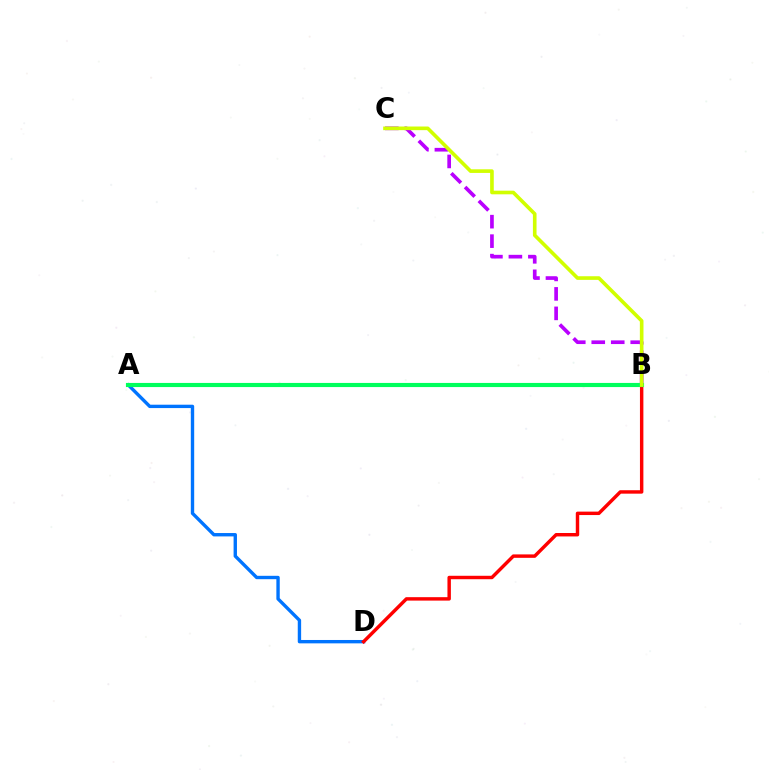{('B', 'C'): [{'color': '#b900ff', 'line_style': 'dashed', 'thickness': 2.65}, {'color': '#d1ff00', 'line_style': 'solid', 'thickness': 2.62}], ('A', 'D'): [{'color': '#0074ff', 'line_style': 'solid', 'thickness': 2.43}], ('B', 'D'): [{'color': '#ff0000', 'line_style': 'solid', 'thickness': 2.47}], ('A', 'B'): [{'color': '#00ff5c', 'line_style': 'solid', 'thickness': 2.97}]}